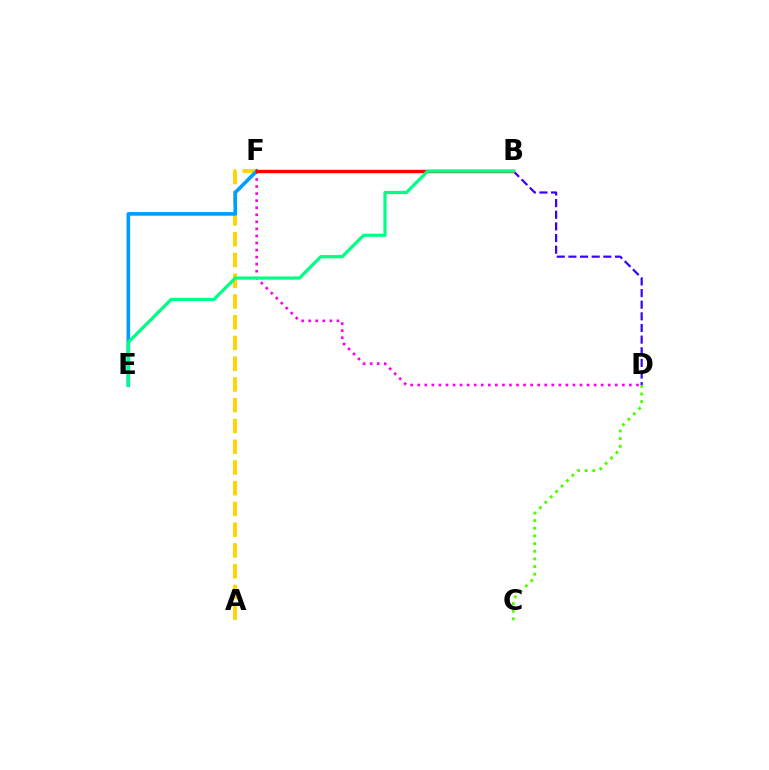{('A', 'F'): [{'color': '#ffd500', 'line_style': 'dashed', 'thickness': 2.82}], ('D', 'F'): [{'color': '#ff00ed', 'line_style': 'dotted', 'thickness': 1.92}], ('B', 'D'): [{'color': '#3700ff', 'line_style': 'dashed', 'thickness': 1.58}], ('C', 'D'): [{'color': '#4fff00', 'line_style': 'dotted', 'thickness': 2.08}], ('E', 'F'): [{'color': '#009eff', 'line_style': 'solid', 'thickness': 2.61}], ('B', 'F'): [{'color': '#ff0000', 'line_style': 'solid', 'thickness': 2.45}], ('B', 'E'): [{'color': '#00ff86', 'line_style': 'solid', 'thickness': 2.32}]}